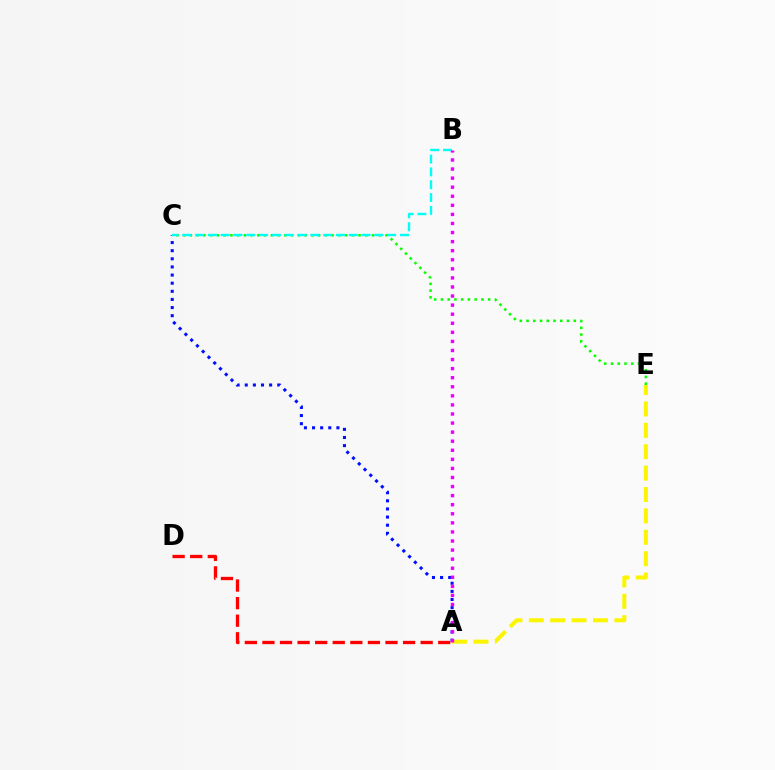{('A', 'C'): [{'color': '#0010ff', 'line_style': 'dotted', 'thickness': 2.21}], ('A', 'D'): [{'color': '#ff0000', 'line_style': 'dashed', 'thickness': 2.39}], ('C', 'E'): [{'color': '#08ff00', 'line_style': 'dotted', 'thickness': 1.83}], ('B', 'C'): [{'color': '#00fff6', 'line_style': 'dashed', 'thickness': 1.74}], ('A', 'E'): [{'color': '#fcf500', 'line_style': 'dashed', 'thickness': 2.91}], ('A', 'B'): [{'color': '#ee00ff', 'line_style': 'dotted', 'thickness': 2.46}]}